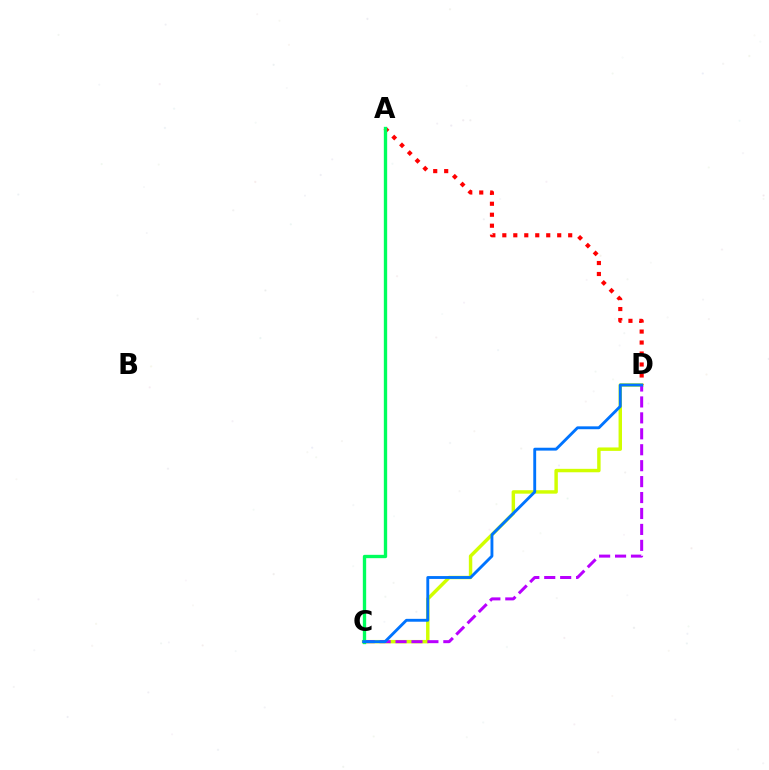{('C', 'D'): [{'color': '#d1ff00', 'line_style': 'solid', 'thickness': 2.48}, {'color': '#b900ff', 'line_style': 'dashed', 'thickness': 2.16}, {'color': '#0074ff', 'line_style': 'solid', 'thickness': 2.07}], ('A', 'D'): [{'color': '#ff0000', 'line_style': 'dotted', 'thickness': 2.98}], ('A', 'C'): [{'color': '#00ff5c', 'line_style': 'solid', 'thickness': 2.4}]}